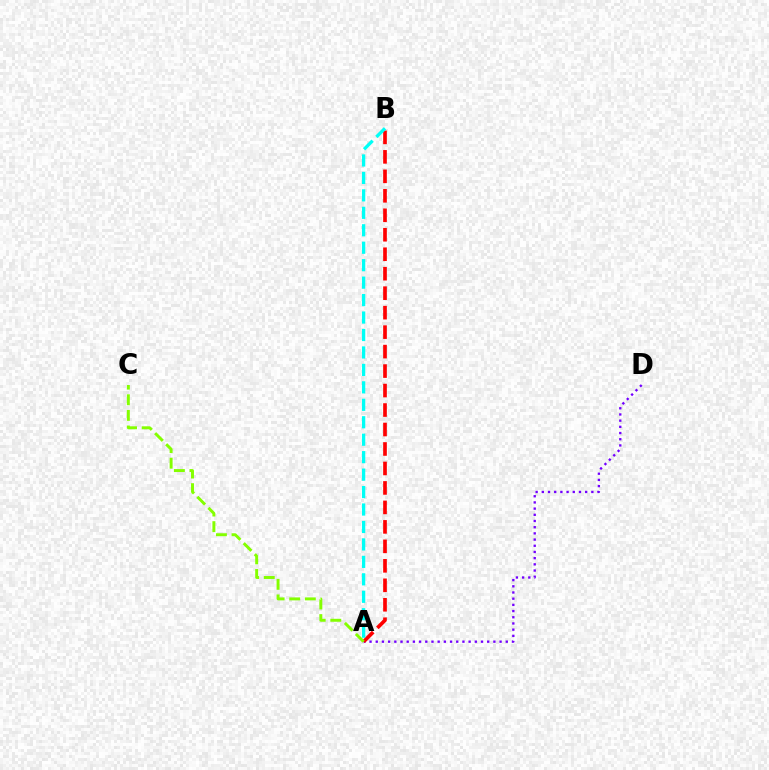{('A', 'D'): [{'color': '#7200ff', 'line_style': 'dotted', 'thickness': 1.68}], ('A', 'B'): [{'color': '#ff0000', 'line_style': 'dashed', 'thickness': 2.65}, {'color': '#00fff6', 'line_style': 'dashed', 'thickness': 2.37}], ('A', 'C'): [{'color': '#84ff00', 'line_style': 'dashed', 'thickness': 2.12}]}